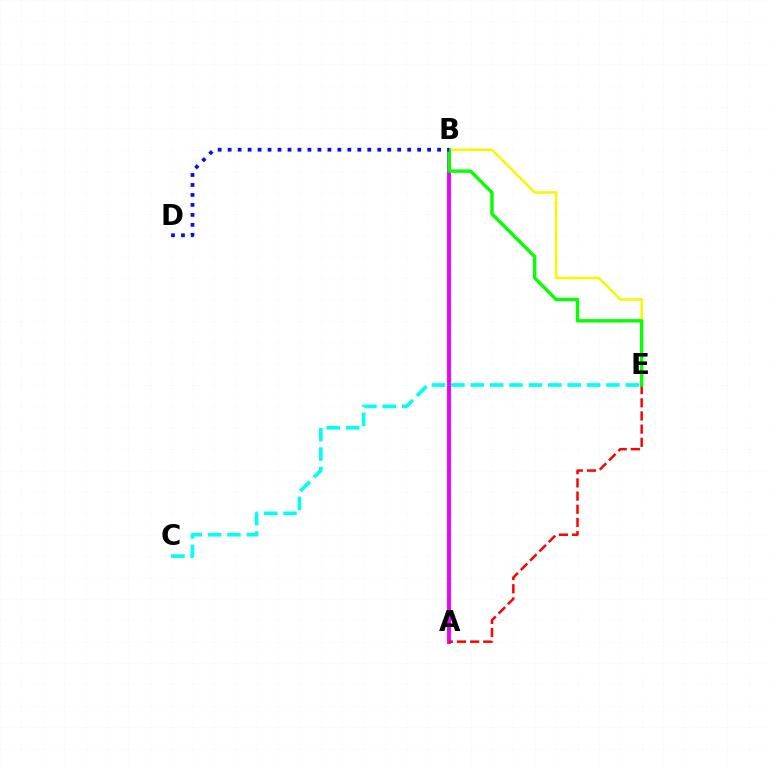{('A', 'B'): [{'color': '#ee00ff', 'line_style': 'solid', 'thickness': 2.81}], ('B', 'E'): [{'color': '#fcf500', 'line_style': 'solid', 'thickness': 1.82}, {'color': '#08ff00', 'line_style': 'solid', 'thickness': 2.44}], ('C', 'E'): [{'color': '#00fff6', 'line_style': 'dashed', 'thickness': 2.63}], ('A', 'E'): [{'color': '#ff0000', 'line_style': 'dashed', 'thickness': 1.79}], ('B', 'D'): [{'color': '#0010ff', 'line_style': 'dotted', 'thickness': 2.71}]}